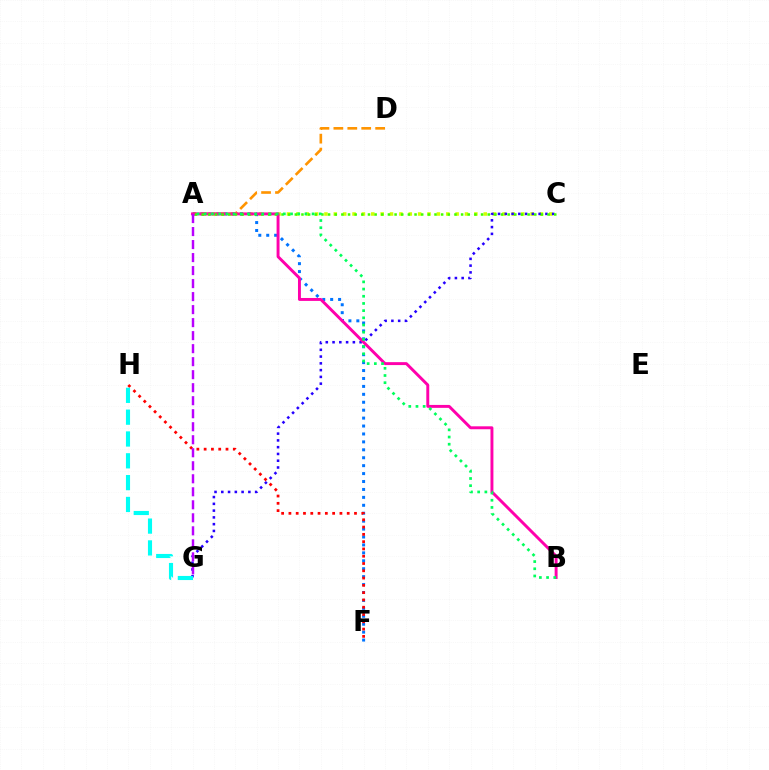{('A', 'C'): [{'color': '#d1ff00', 'line_style': 'dotted', 'thickness': 2.55}, {'color': '#3dff00', 'line_style': 'dotted', 'thickness': 1.81}], ('A', 'F'): [{'color': '#0074ff', 'line_style': 'dotted', 'thickness': 2.15}], ('A', 'D'): [{'color': '#ff9400', 'line_style': 'dashed', 'thickness': 1.89}], ('C', 'G'): [{'color': '#2500ff', 'line_style': 'dotted', 'thickness': 1.84}], ('A', 'B'): [{'color': '#ff00ac', 'line_style': 'solid', 'thickness': 2.11}, {'color': '#00ff5c', 'line_style': 'dotted', 'thickness': 1.95}], ('F', 'H'): [{'color': '#ff0000', 'line_style': 'dotted', 'thickness': 1.98}], ('A', 'G'): [{'color': '#b900ff', 'line_style': 'dashed', 'thickness': 1.77}], ('G', 'H'): [{'color': '#00fff6', 'line_style': 'dashed', 'thickness': 2.96}]}